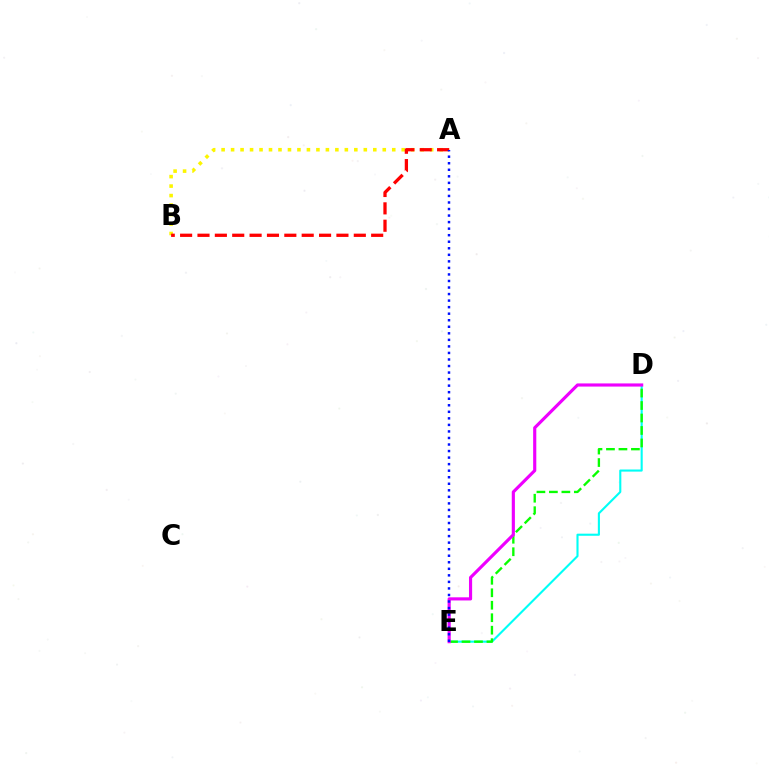{('D', 'E'): [{'color': '#00fff6', 'line_style': 'solid', 'thickness': 1.52}, {'color': '#08ff00', 'line_style': 'dashed', 'thickness': 1.69}, {'color': '#ee00ff', 'line_style': 'solid', 'thickness': 2.26}], ('A', 'B'): [{'color': '#fcf500', 'line_style': 'dotted', 'thickness': 2.58}, {'color': '#ff0000', 'line_style': 'dashed', 'thickness': 2.36}], ('A', 'E'): [{'color': '#0010ff', 'line_style': 'dotted', 'thickness': 1.78}]}